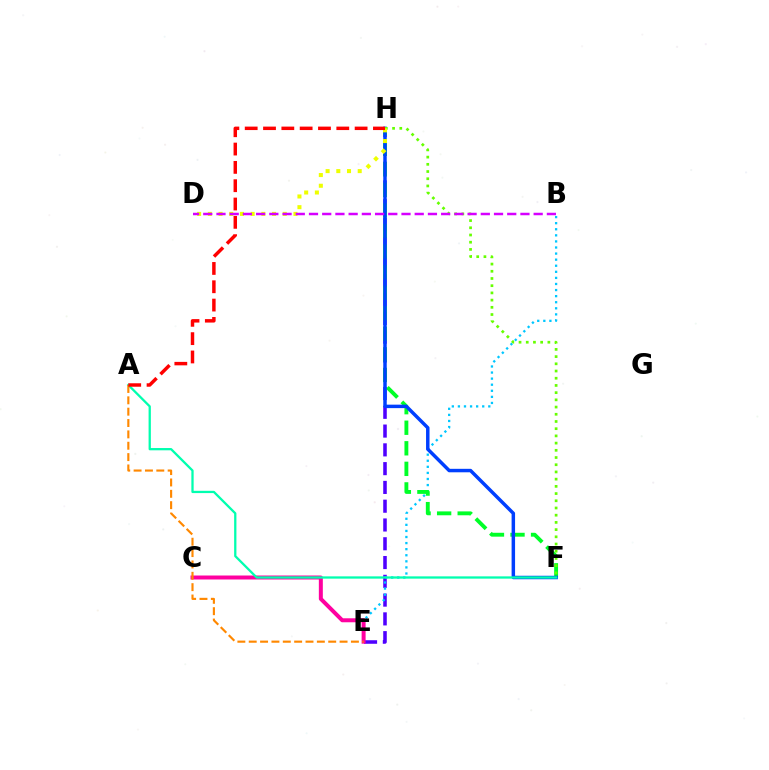{('E', 'H'): [{'color': '#4f00ff', 'line_style': 'dashed', 'thickness': 2.55}], ('B', 'E'): [{'color': '#00c7ff', 'line_style': 'dotted', 'thickness': 1.65}], ('F', 'H'): [{'color': '#00ff27', 'line_style': 'dashed', 'thickness': 2.79}, {'color': '#003fff', 'line_style': 'solid', 'thickness': 2.5}, {'color': '#66ff00', 'line_style': 'dotted', 'thickness': 1.96}], ('C', 'E'): [{'color': '#ff00a0', 'line_style': 'solid', 'thickness': 2.87}], ('A', 'F'): [{'color': '#00ffaf', 'line_style': 'solid', 'thickness': 1.64}], ('A', 'E'): [{'color': '#ff8800', 'line_style': 'dashed', 'thickness': 1.54}], ('D', 'H'): [{'color': '#eeff00', 'line_style': 'dotted', 'thickness': 2.91}], ('A', 'H'): [{'color': '#ff0000', 'line_style': 'dashed', 'thickness': 2.49}], ('B', 'D'): [{'color': '#d600ff', 'line_style': 'dashed', 'thickness': 1.8}]}